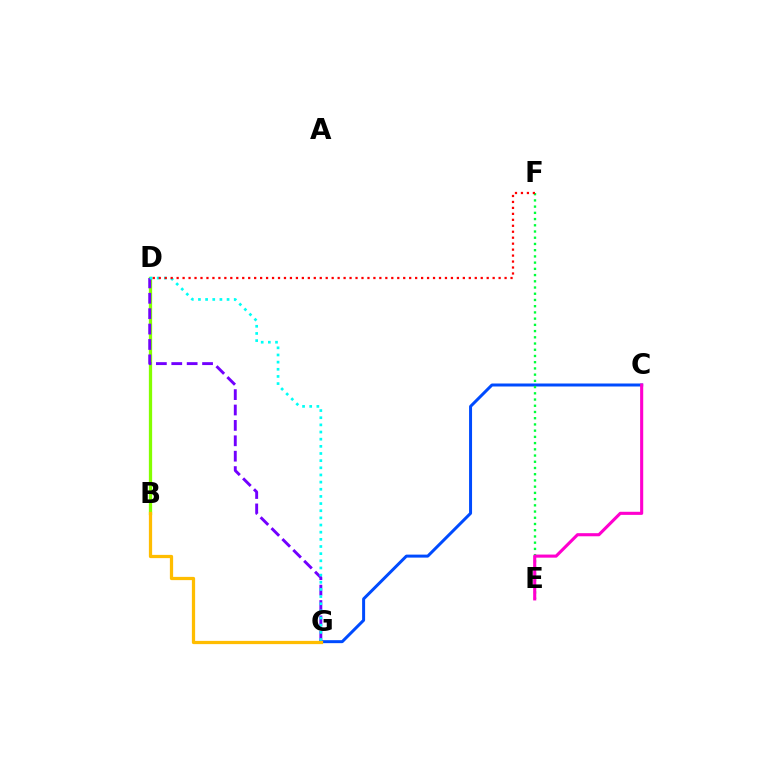{('B', 'D'): [{'color': '#84ff00', 'line_style': 'solid', 'thickness': 2.36}], ('C', 'G'): [{'color': '#004bff', 'line_style': 'solid', 'thickness': 2.15}], ('D', 'G'): [{'color': '#7200ff', 'line_style': 'dashed', 'thickness': 2.09}, {'color': '#00fff6', 'line_style': 'dotted', 'thickness': 1.94}], ('E', 'F'): [{'color': '#00ff39', 'line_style': 'dotted', 'thickness': 1.69}], ('C', 'E'): [{'color': '#ff00cf', 'line_style': 'solid', 'thickness': 2.23}], ('B', 'G'): [{'color': '#ffbd00', 'line_style': 'solid', 'thickness': 2.34}], ('D', 'F'): [{'color': '#ff0000', 'line_style': 'dotted', 'thickness': 1.62}]}